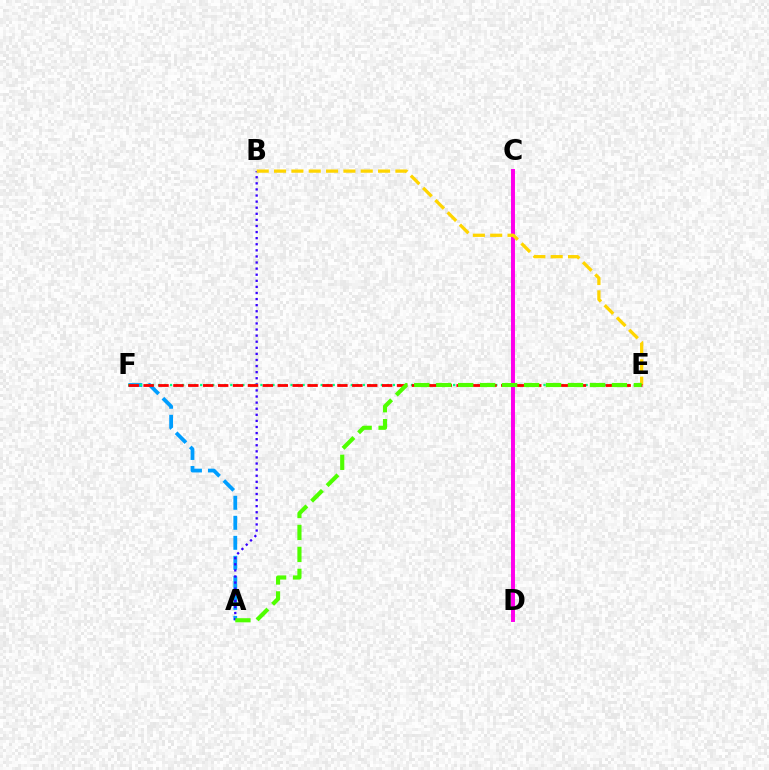{('C', 'D'): [{'color': '#ff00ed', 'line_style': 'solid', 'thickness': 2.85}], ('A', 'F'): [{'color': '#009eff', 'line_style': 'dashed', 'thickness': 2.72}], ('A', 'B'): [{'color': '#3700ff', 'line_style': 'dotted', 'thickness': 1.65}], ('E', 'F'): [{'color': '#00ff86', 'line_style': 'dotted', 'thickness': 1.64}, {'color': '#ff0000', 'line_style': 'dashed', 'thickness': 2.03}], ('B', 'E'): [{'color': '#ffd500', 'line_style': 'dashed', 'thickness': 2.36}], ('A', 'E'): [{'color': '#4fff00', 'line_style': 'dashed', 'thickness': 2.98}]}